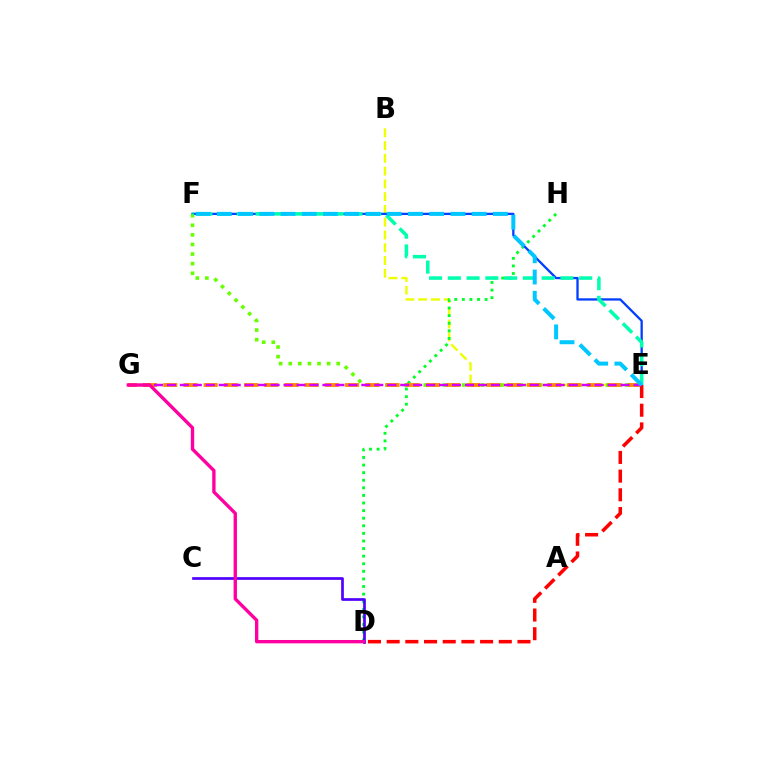{('B', 'E'): [{'color': '#eeff00', 'line_style': 'dashed', 'thickness': 1.73}], ('D', 'H'): [{'color': '#00ff27', 'line_style': 'dotted', 'thickness': 2.06}], ('E', 'F'): [{'color': '#003fff', 'line_style': 'solid', 'thickness': 1.65}, {'color': '#66ff00', 'line_style': 'dotted', 'thickness': 2.61}, {'color': '#00ffaf', 'line_style': 'dashed', 'thickness': 2.55}, {'color': '#00c7ff', 'line_style': 'dashed', 'thickness': 2.89}], ('E', 'G'): [{'color': '#ff8800', 'line_style': 'dashed', 'thickness': 2.74}, {'color': '#d600ff', 'line_style': 'dashed', 'thickness': 1.76}], ('D', 'E'): [{'color': '#ff0000', 'line_style': 'dashed', 'thickness': 2.54}], ('C', 'D'): [{'color': '#4f00ff', 'line_style': 'solid', 'thickness': 1.94}], ('D', 'G'): [{'color': '#ff00a0', 'line_style': 'solid', 'thickness': 2.42}]}